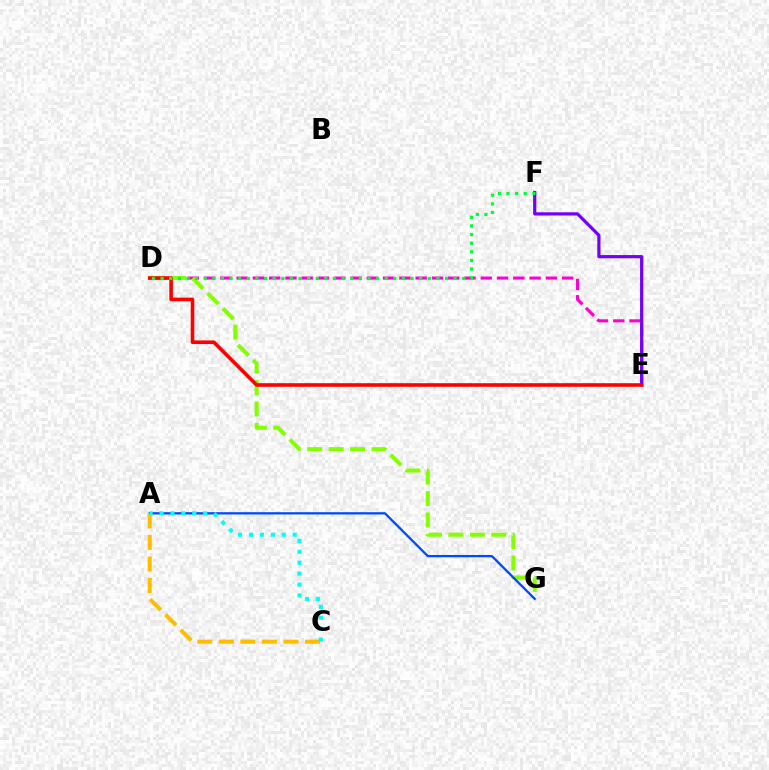{('D', 'E'): [{'color': '#ff00cf', 'line_style': 'dashed', 'thickness': 2.21}, {'color': '#ff0000', 'line_style': 'solid', 'thickness': 2.6}], ('E', 'F'): [{'color': '#7200ff', 'line_style': 'solid', 'thickness': 2.31}], ('D', 'G'): [{'color': '#84ff00', 'line_style': 'dashed', 'thickness': 2.91}], ('A', 'G'): [{'color': '#004bff', 'line_style': 'solid', 'thickness': 1.65}], ('A', 'C'): [{'color': '#ffbd00', 'line_style': 'dashed', 'thickness': 2.93}, {'color': '#00fff6', 'line_style': 'dotted', 'thickness': 2.97}], ('D', 'F'): [{'color': '#00ff39', 'line_style': 'dotted', 'thickness': 2.34}]}